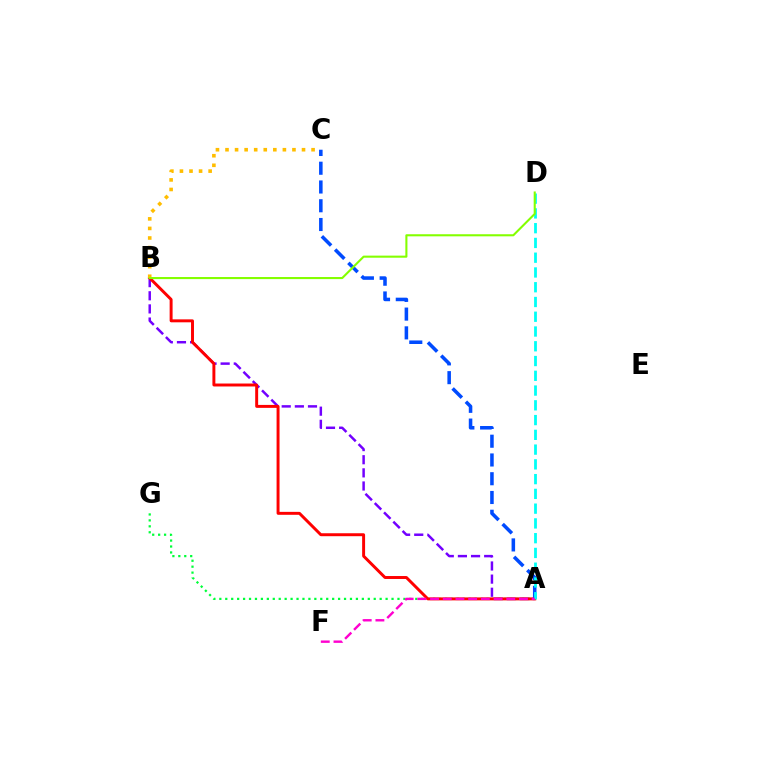{('A', 'B'): [{'color': '#7200ff', 'line_style': 'dashed', 'thickness': 1.78}, {'color': '#ff0000', 'line_style': 'solid', 'thickness': 2.12}], ('A', 'G'): [{'color': '#00ff39', 'line_style': 'dotted', 'thickness': 1.61}], ('A', 'C'): [{'color': '#004bff', 'line_style': 'dashed', 'thickness': 2.55}], ('A', 'D'): [{'color': '#00fff6', 'line_style': 'dashed', 'thickness': 2.01}], ('A', 'F'): [{'color': '#ff00cf', 'line_style': 'dashed', 'thickness': 1.73}], ('B', 'C'): [{'color': '#ffbd00', 'line_style': 'dotted', 'thickness': 2.6}], ('B', 'D'): [{'color': '#84ff00', 'line_style': 'solid', 'thickness': 1.5}]}